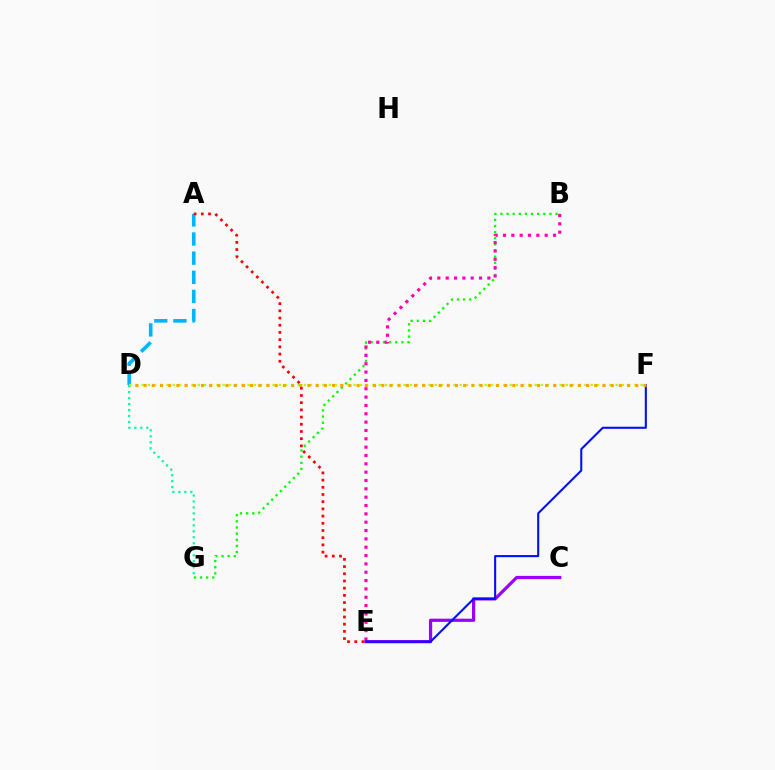{('B', 'G'): [{'color': '#08ff00', 'line_style': 'dotted', 'thickness': 1.66}], ('A', 'D'): [{'color': '#00b5ff', 'line_style': 'dashed', 'thickness': 2.6}], ('A', 'E'): [{'color': '#ff0000', 'line_style': 'dotted', 'thickness': 1.96}], ('B', 'E'): [{'color': '#ff00bd', 'line_style': 'dotted', 'thickness': 2.27}], ('D', 'G'): [{'color': '#00ff9d', 'line_style': 'dotted', 'thickness': 1.62}], ('D', 'F'): [{'color': '#b3ff00', 'line_style': 'dotted', 'thickness': 1.69}, {'color': '#ffa500', 'line_style': 'dotted', 'thickness': 2.23}], ('C', 'E'): [{'color': '#9b00ff', 'line_style': 'solid', 'thickness': 2.32}], ('E', 'F'): [{'color': '#0010ff', 'line_style': 'solid', 'thickness': 1.51}]}